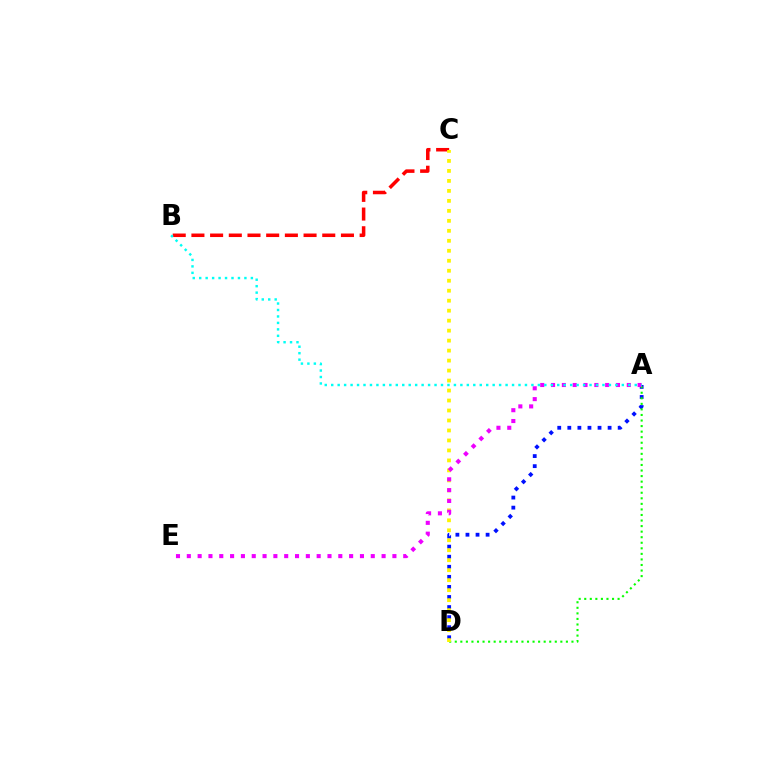{('A', 'D'): [{'color': '#0010ff', 'line_style': 'dotted', 'thickness': 2.74}, {'color': '#08ff00', 'line_style': 'dotted', 'thickness': 1.51}], ('B', 'C'): [{'color': '#ff0000', 'line_style': 'dashed', 'thickness': 2.54}], ('C', 'D'): [{'color': '#fcf500', 'line_style': 'dotted', 'thickness': 2.71}], ('A', 'E'): [{'color': '#ee00ff', 'line_style': 'dotted', 'thickness': 2.94}], ('A', 'B'): [{'color': '#00fff6', 'line_style': 'dotted', 'thickness': 1.75}]}